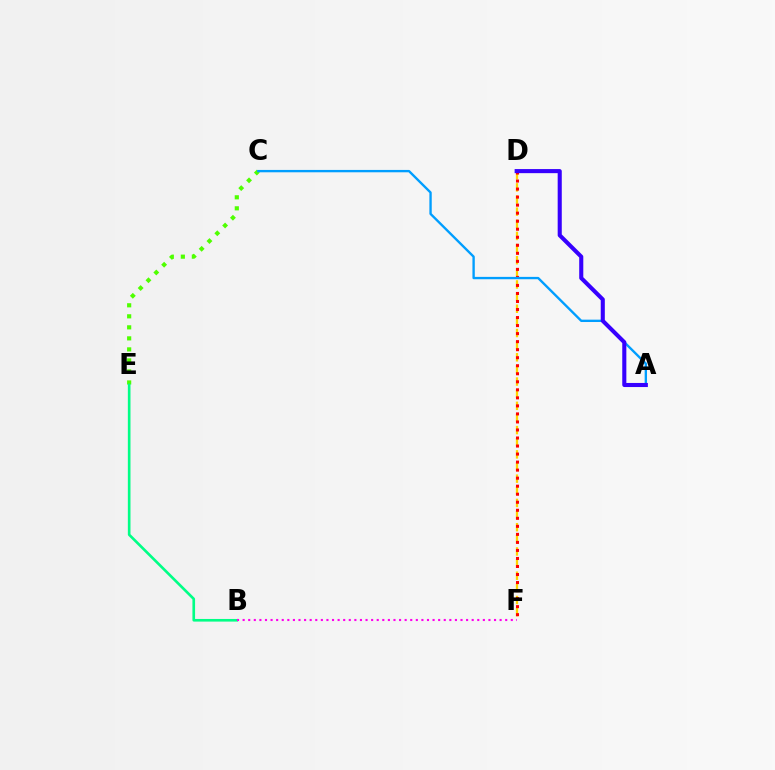{('D', 'F'): [{'color': '#ffd500', 'line_style': 'dashed', 'thickness': 1.65}, {'color': '#ff0000', 'line_style': 'dotted', 'thickness': 2.18}], ('C', 'E'): [{'color': '#4fff00', 'line_style': 'dotted', 'thickness': 3.0}], ('B', 'E'): [{'color': '#00ff86', 'line_style': 'solid', 'thickness': 1.9}], ('B', 'F'): [{'color': '#ff00ed', 'line_style': 'dotted', 'thickness': 1.52}], ('A', 'C'): [{'color': '#009eff', 'line_style': 'solid', 'thickness': 1.7}], ('A', 'D'): [{'color': '#3700ff', 'line_style': 'solid', 'thickness': 2.94}]}